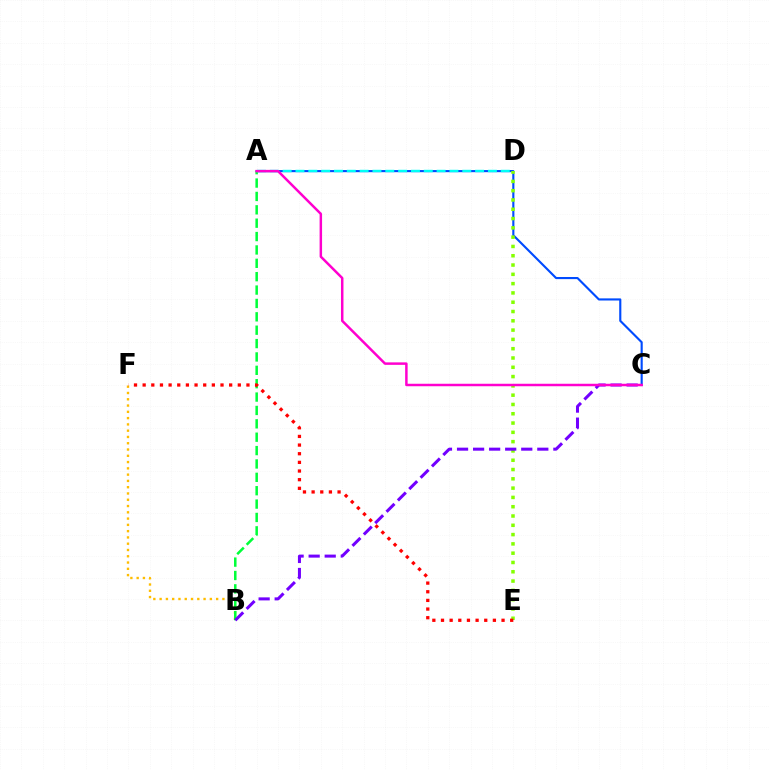{('B', 'F'): [{'color': '#ffbd00', 'line_style': 'dotted', 'thickness': 1.71}], ('A', 'C'): [{'color': '#004bff', 'line_style': 'solid', 'thickness': 1.53}, {'color': '#ff00cf', 'line_style': 'solid', 'thickness': 1.79}], ('D', 'E'): [{'color': '#84ff00', 'line_style': 'dotted', 'thickness': 2.53}], ('A', 'B'): [{'color': '#00ff39', 'line_style': 'dashed', 'thickness': 1.82}], ('A', 'D'): [{'color': '#00fff6', 'line_style': 'dashed', 'thickness': 1.74}], ('B', 'C'): [{'color': '#7200ff', 'line_style': 'dashed', 'thickness': 2.18}], ('E', 'F'): [{'color': '#ff0000', 'line_style': 'dotted', 'thickness': 2.35}]}